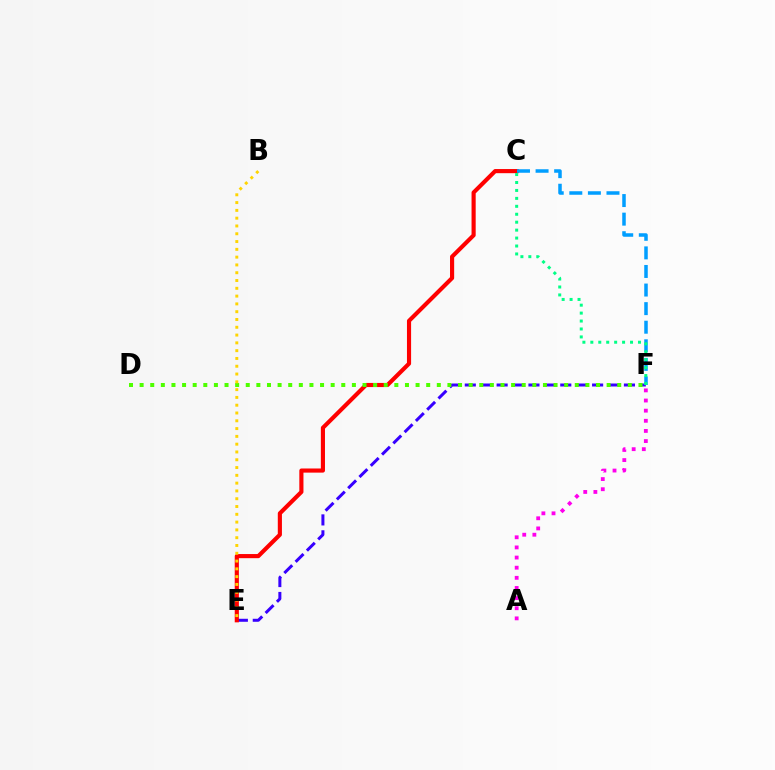{('E', 'F'): [{'color': '#3700ff', 'line_style': 'dashed', 'thickness': 2.16}], ('C', 'E'): [{'color': '#ff0000', 'line_style': 'solid', 'thickness': 2.98}], ('C', 'F'): [{'color': '#009eff', 'line_style': 'dashed', 'thickness': 2.52}, {'color': '#00ff86', 'line_style': 'dotted', 'thickness': 2.16}], ('A', 'F'): [{'color': '#ff00ed', 'line_style': 'dotted', 'thickness': 2.75}], ('D', 'F'): [{'color': '#4fff00', 'line_style': 'dotted', 'thickness': 2.88}], ('B', 'E'): [{'color': '#ffd500', 'line_style': 'dotted', 'thickness': 2.12}]}